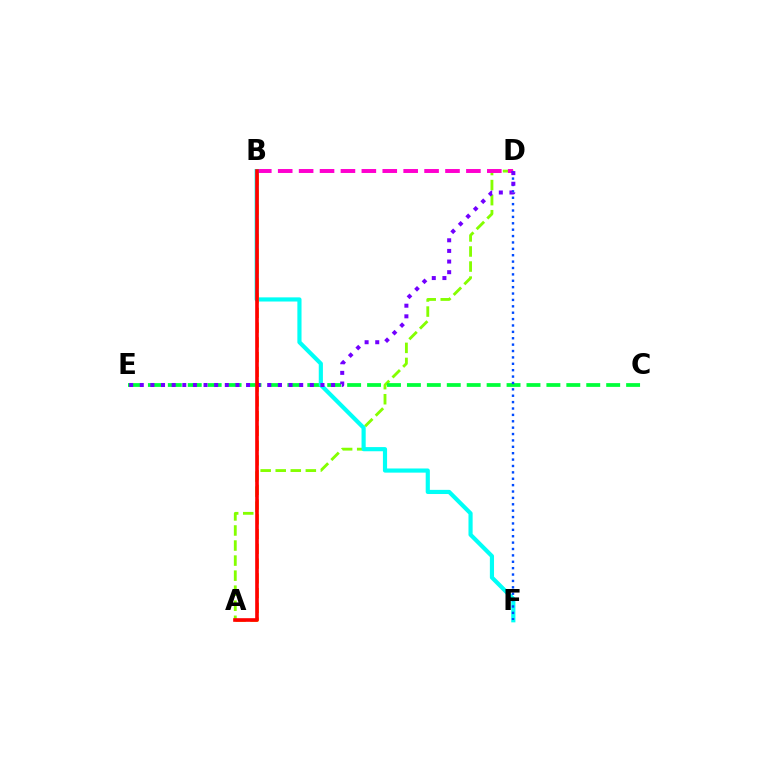{('A', 'D'): [{'color': '#84ff00', 'line_style': 'dashed', 'thickness': 2.05}], ('C', 'E'): [{'color': '#00ff39', 'line_style': 'dashed', 'thickness': 2.71}], ('B', 'D'): [{'color': '#ff00cf', 'line_style': 'dashed', 'thickness': 2.84}], ('B', 'F'): [{'color': '#00fff6', 'line_style': 'solid', 'thickness': 2.99}], ('D', 'F'): [{'color': '#004bff', 'line_style': 'dotted', 'thickness': 1.74}], ('A', 'B'): [{'color': '#ffbd00', 'line_style': 'dashed', 'thickness': 2.0}, {'color': '#ff0000', 'line_style': 'solid', 'thickness': 2.61}], ('D', 'E'): [{'color': '#7200ff', 'line_style': 'dotted', 'thickness': 2.89}]}